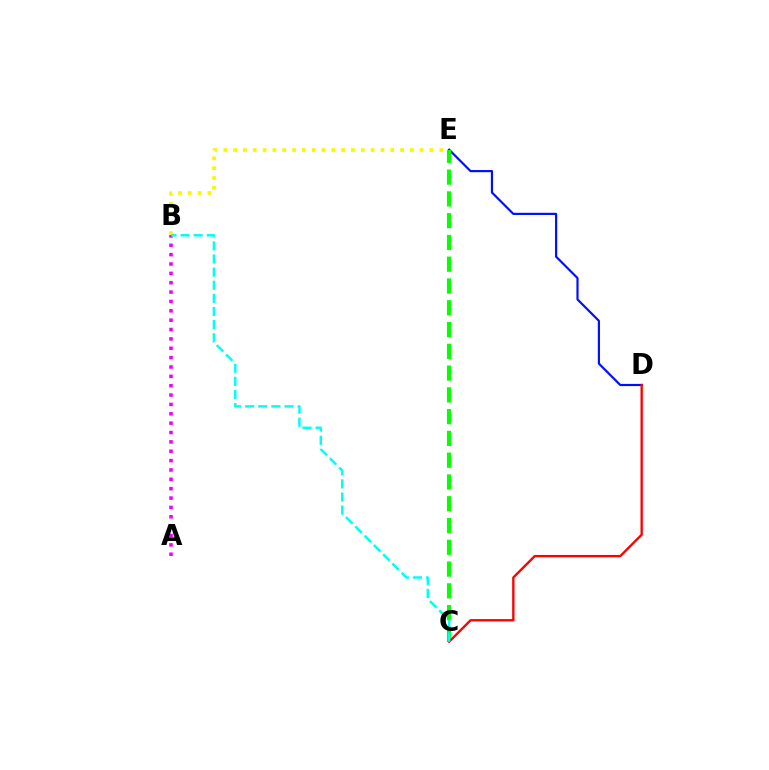{('A', 'B'): [{'color': '#ee00ff', 'line_style': 'dotted', 'thickness': 2.54}], ('D', 'E'): [{'color': '#0010ff', 'line_style': 'solid', 'thickness': 1.57}], ('C', 'E'): [{'color': '#08ff00', 'line_style': 'dashed', 'thickness': 2.96}], ('B', 'E'): [{'color': '#fcf500', 'line_style': 'dotted', 'thickness': 2.67}], ('C', 'D'): [{'color': '#ff0000', 'line_style': 'solid', 'thickness': 1.69}], ('B', 'C'): [{'color': '#00fff6', 'line_style': 'dashed', 'thickness': 1.78}]}